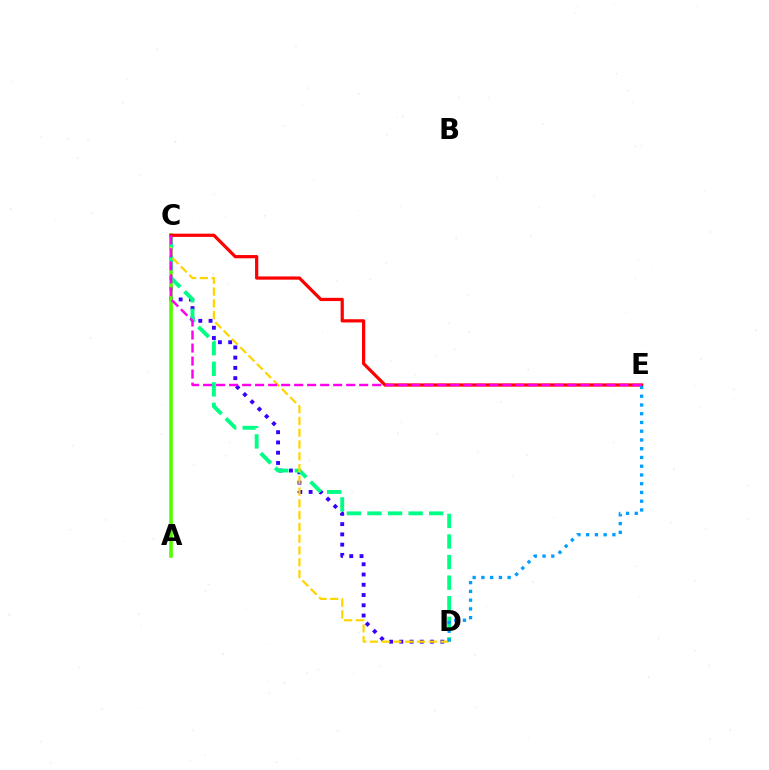{('C', 'D'): [{'color': '#3700ff', 'line_style': 'dotted', 'thickness': 2.79}, {'color': '#00ff86', 'line_style': 'dashed', 'thickness': 2.8}, {'color': '#ffd500', 'line_style': 'dashed', 'thickness': 1.6}], ('A', 'C'): [{'color': '#4fff00', 'line_style': 'solid', 'thickness': 2.56}], ('C', 'E'): [{'color': '#ff0000', 'line_style': 'solid', 'thickness': 2.32}, {'color': '#ff00ed', 'line_style': 'dashed', 'thickness': 1.77}], ('D', 'E'): [{'color': '#009eff', 'line_style': 'dotted', 'thickness': 2.38}]}